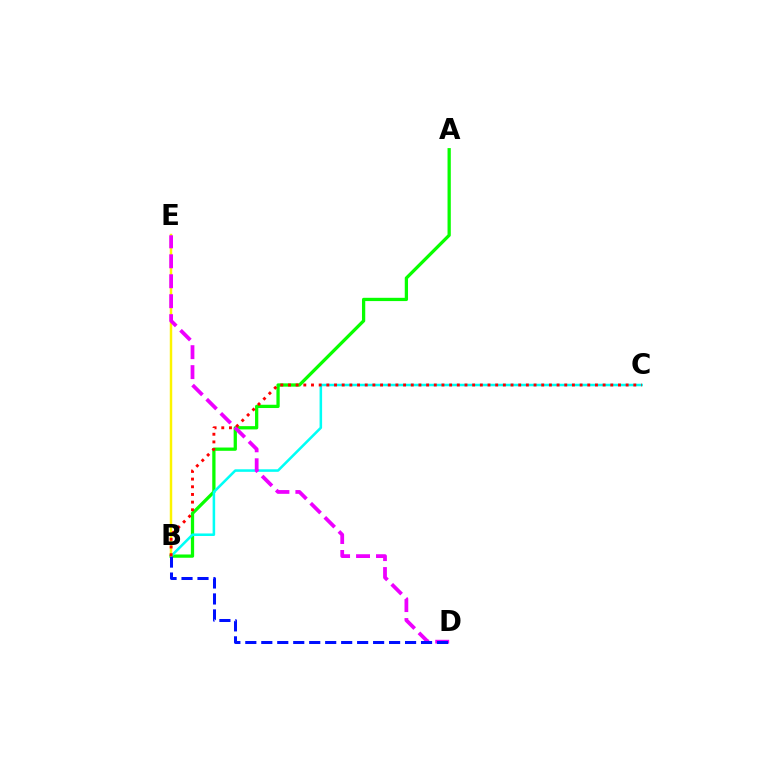{('A', 'B'): [{'color': '#08ff00', 'line_style': 'solid', 'thickness': 2.36}], ('B', 'C'): [{'color': '#00fff6', 'line_style': 'solid', 'thickness': 1.83}, {'color': '#ff0000', 'line_style': 'dotted', 'thickness': 2.09}], ('B', 'E'): [{'color': '#fcf500', 'line_style': 'solid', 'thickness': 1.77}], ('D', 'E'): [{'color': '#ee00ff', 'line_style': 'dashed', 'thickness': 2.71}], ('B', 'D'): [{'color': '#0010ff', 'line_style': 'dashed', 'thickness': 2.17}]}